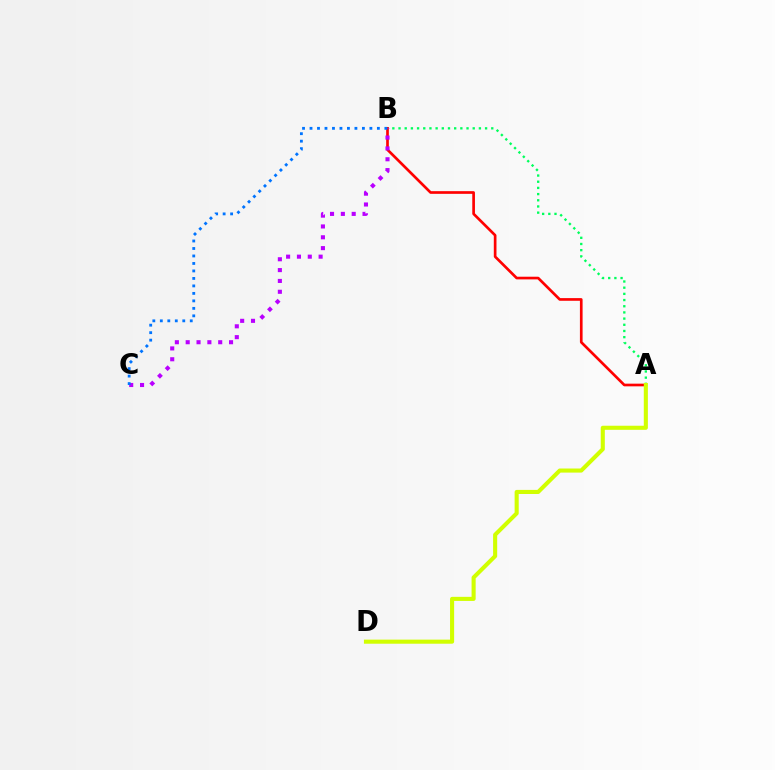{('A', 'B'): [{'color': '#00ff5c', 'line_style': 'dotted', 'thickness': 1.68}, {'color': '#ff0000', 'line_style': 'solid', 'thickness': 1.92}], ('B', 'C'): [{'color': '#b900ff', 'line_style': 'dotted', 'thickness': 2.94}, {'color': '#0074ff', 'line_style': 'dotted', 'thickness': 2.03}], ('A', 'D'): [{'color': '#d1ff00', 'line_style': 'solid', 'thickness': 2.94}]}